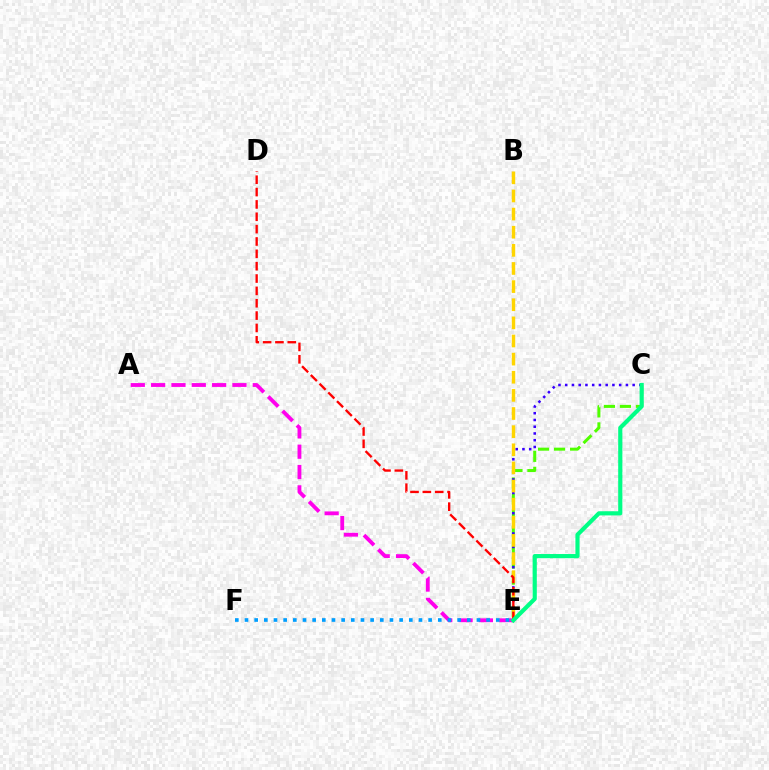{('C', 'E'): [{'color': '#4fff00', 'line_style': 'dashed', 'thickness': 2.18}, {'color': '#3700ff', 'line_style': 'dotted', 'thickness': 1.83}, {'color': '#00ff86', 'line_style': 'solid', 'thickness': 3.0}], ('B', 'E'): [{'color': '#ffd500', 'line_style': 'dashed', 'thickness': 2.46}], ('A', 'E'): [{'color': '#ff00ed', 'line_style': 'dashed', 'thickness': 2.76}], ('E', 'F'): [{'color': '#009eff', 'line_style': 'dotted', 'thickness': 2.63}], ('D', 'E'): [{'color': '#ff0000', 'line_style': 'dashed', 'thickness': 1.68}]}